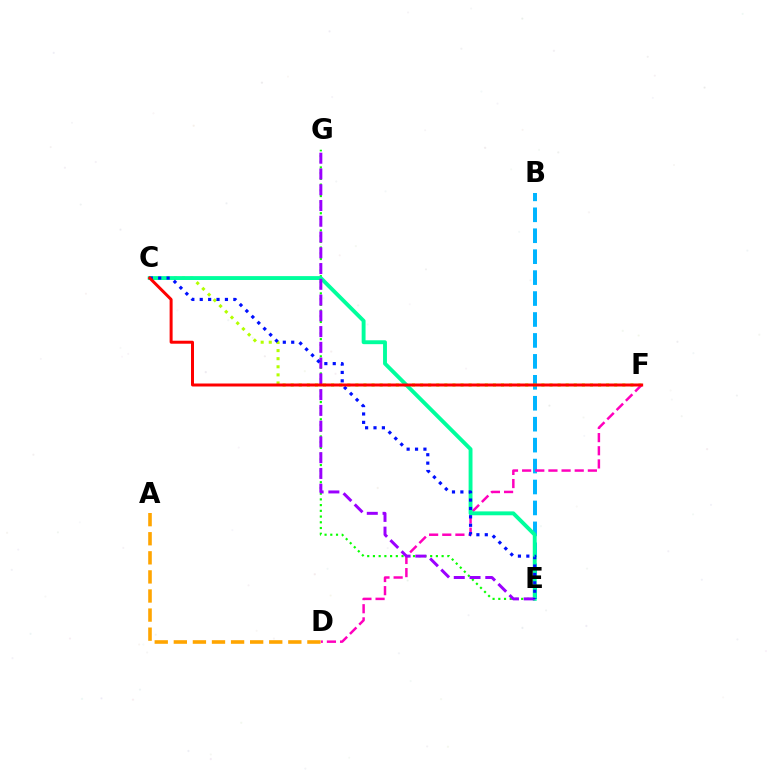{('B', 'E'): [{'color': '#00b5ff', 'line_style': 'dashed', 'thickness': 2.84}], ('E', 'G'): [{'color': '#08ff00', 'line_style': 'dotted', 'thickness': 1.56}, {'color': '#9b00ff', 'line_style': 'dashed', 'thickness': 2.14}], ('C', 'F'): [{'color': '#b3ff00', 'line_style': 'dotted', 'thickness': 2.2}, {'color': '#ff0000', 'line_style': 'solid', 'thickness': 2.15}], ('D', 'F'): [{'color': '#ff00bd', 'line_style': 'dashed', 'thickness': 1.79}], ('C', 'E'): [{'color': '#00ff9d', 'line_style': 'solid', 'thickness': 2.8}, {'color': '#0010ff', 'line_style': 'dotted', 'thickness': 2.28}], ('A', 'D'): [{'color': '#ffa500', 'line_style': 'dashed', 'thickness': 2.59}]}